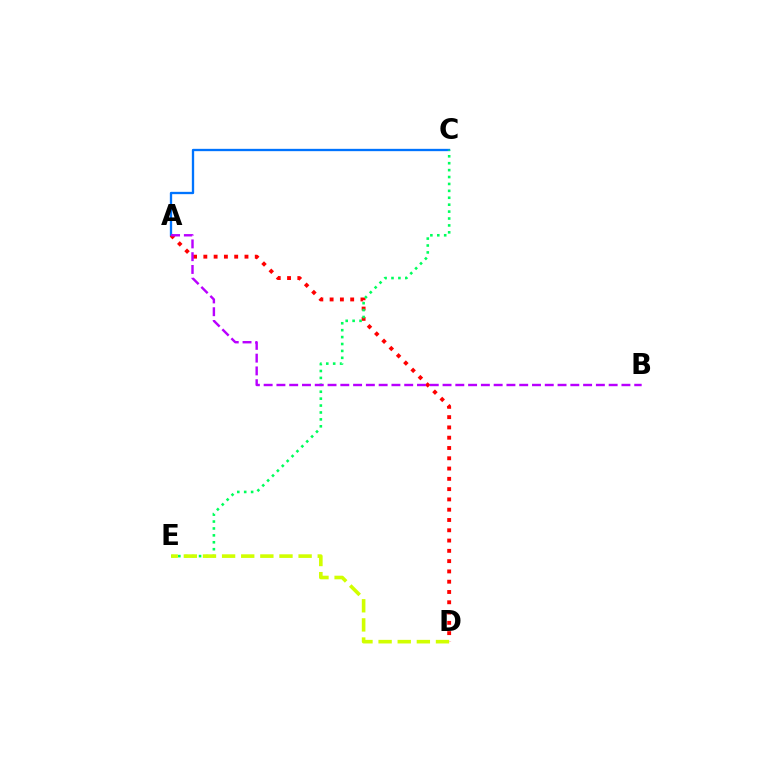{('A', 'C'): [{'color': '#0074ff', 'line_style': 'solid', 'thickness': 1.67}], ('A', 'D'): [{'color': '#ff0000', 'line_style': 'dotted', 'thickness': 2.79}], ('C', 'E'): [{'color': '#00ff5c', 'line_style': 'dotted', 'thickness': 1.88}], ('A', 'B'): [{'color': '#b900ff', 'line_style': 'dashed', 'thickness': 1.74}], ('D', 'E'): [{'color': '#d1ff00', 'line_style': 'dashed', 'thickness': 2.6}]}